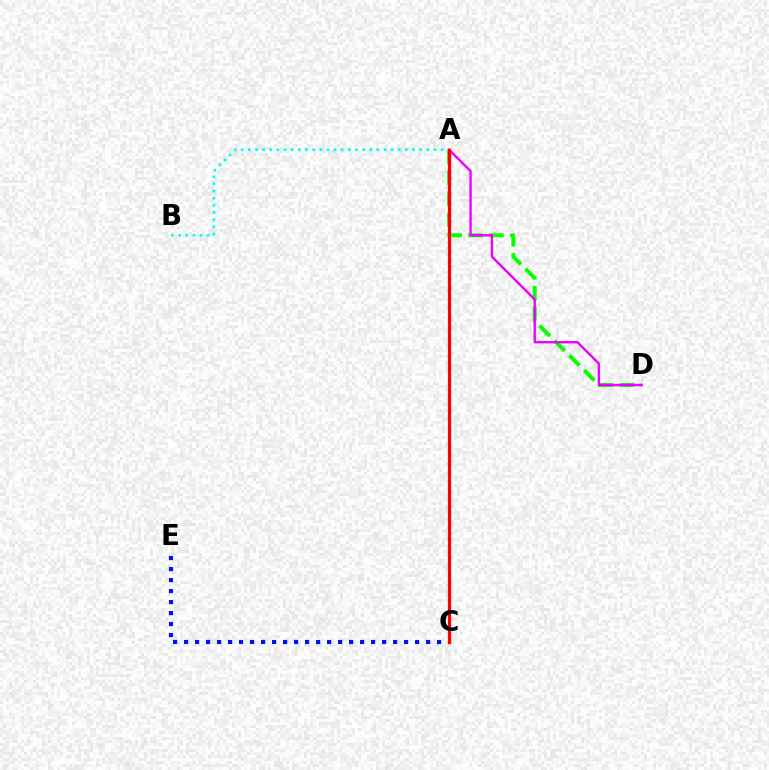{('A', 'D'): [{'color': '#08ff00', 'line_style': 'dashed', 'thickness': 2.84}, {'color': '#ee00ff', 'line_style': 'solid', 'thickness': 1.72}], ('A', 'B'): [{'color': '#00fff6', 'line_style': 'dotted', 'thickness': 1.94}], ('C', 'E'): [{'color': '#0010ff', 'line_style': 'dotted', 'thickness': 2.99}], ('A', 'C'): [{'color': '#fcf500', 'line_style': 'dotted', 'thickness': 2.29}, {'color': '#ff0000', 'line_style': 'solid', 'thickness': 2.33}]}